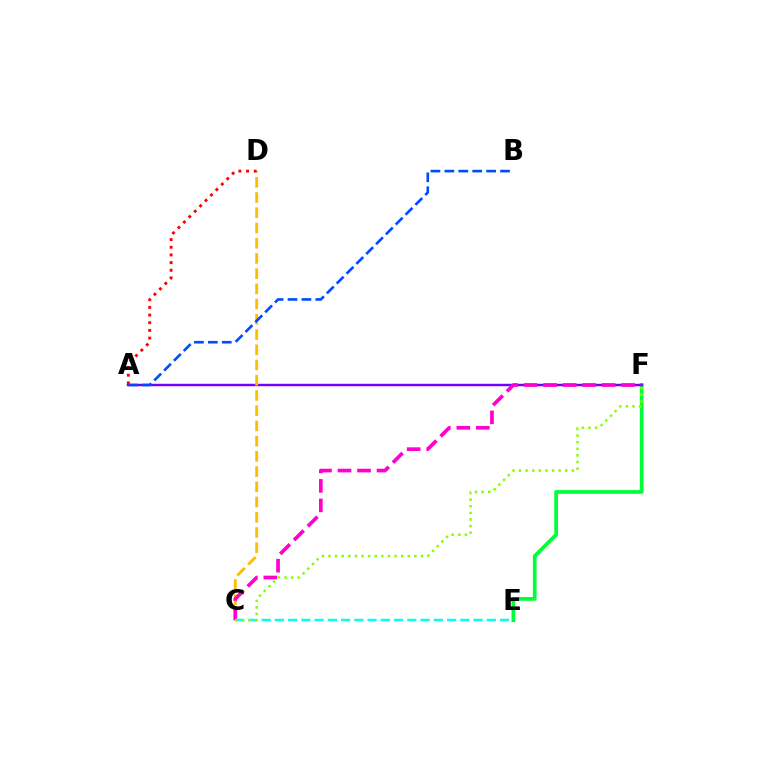{('E', 'F'): [{'color': '#00ff39', 'line_style': 'solid', 'thickness': 2.69}], ('A', 'F'): [{'color': '#7200ff', 'line_style': 'solid', 'thickness': 1.75}], ('C', 'D'): [{'color': '#ffbd00', 'line_style': 'dashed', 'thickness': 2.07}], ('C', 'F'): [{'color': '#ff00cf', 'line_style': 'dashed', 'thickness': 2.65}, {'color': '#84ff00', 'line_style': 'dotted', 'thickness': 1.79}], ('C', 'E'): [{'color': '#00fff6', 'line_style': 'dashed', 'thickness': 1.8}], ('A', 'B'): [{'color': '#004bff', 'line_style': 'dashed', 'thickness': 1.89}], ('A', 'D'): [{'color': '#ff0000', 'line_style': 'dotted', 'thickness': 2.08}]}